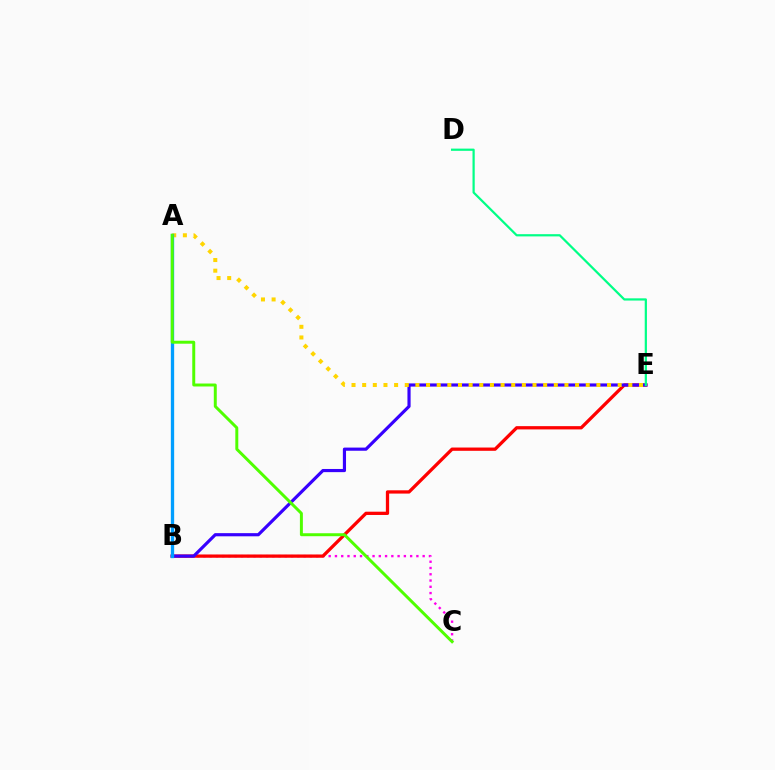{('B', 'C'): [{'color': '#ff00ed', 'line_style': 'dotted', 'thickness': 1.7}], ('B', 'E'): [{'color': '#ff0000', 'line_style': 'solid', 'thickness': 2.36}, {'color': '#3700ff', 'line_style': 'solid', 'thickness': 2.28}], ('A', 'E'): [{'color': '#ffd500', 'line_style': 'dotted', 'thickness': 2.89}], ('D', 'E'): [{'color': '#00ff86', 'line_style': 'solid', 'thickness': 1.6}], ('A', 'B'): [{'color': '#009eff', 'line_style': 'solid', 'thickness': 2.39}], ('A', 'C'): [{'color': '#4fff00', 'line_style': 'solid', 'thickness': 2.13}]}